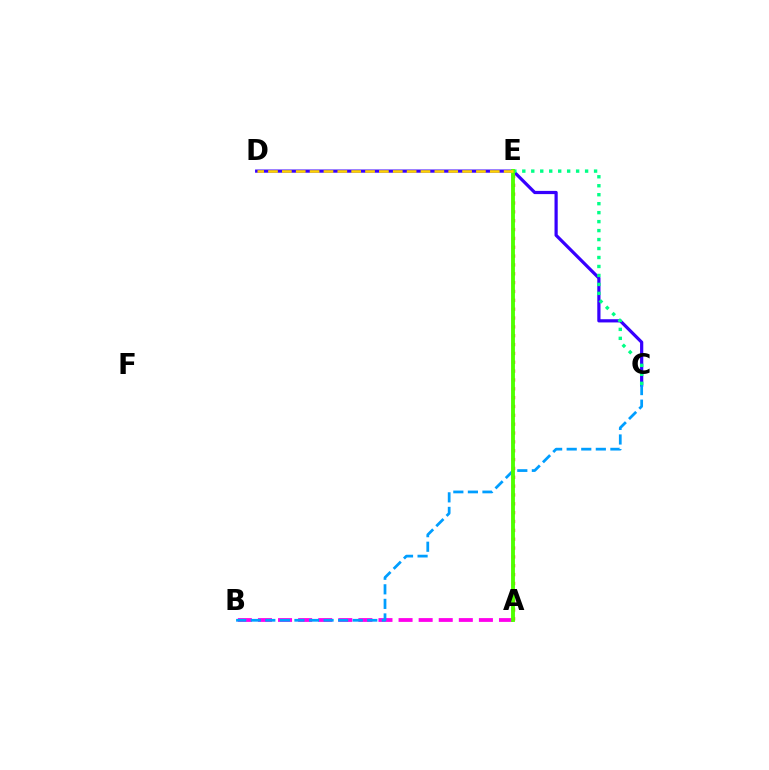{('C', 'D'): [{'color': '#3700ff', 'line_style': 'solid', 'thickness': 2.31}], ('C', 'E'): [{'color': '#00ff86', 'line_style': 'dotted', 'thickness': 2.44}], ('A', 'B'): [{'color': '#ff00ed', 'line_style': 'dashed', 'thickness': 2.73}], ('B', 'C'): [{'color': '#009eff', 'line_style': 'dashed', 'thickness': 1.98}], ('A', 'E'): [{'color': '#ff0000', 'line_style': 'dotted', 'thickness': 2.4}, {'color': '#4fff00', 'line_style': 'solid', 'thickness': 2.78}], ('D', 'E'): [{'color': '#ffd500', 'line_style': 'dashed', 'thickness': 1.88}]}